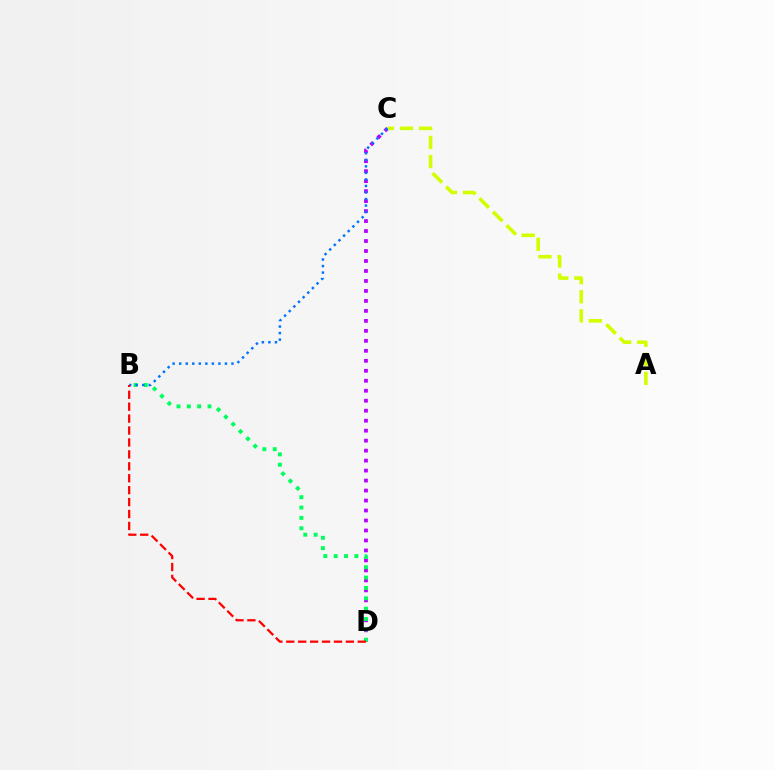{('C', 'D'): [{'color': '#b900ff', 'line_style': 'dotted', 'thickness': 2.71}], ('A', 'C'): [{'color': '#d1ff00', 'line_style': 'dashed', 'thickness': 2.59}], ('B', 'D'): [{'color': '#00ff5c', 'line_style': 'dotted', 'thickness': 2.81}, {'color': '#ff0000', 'line_style': 'dashed', 'thickness': 1.62}], ('B', 'C'): [{'color': '#0074ff', 'line_style': 'dotted', 'thickness': 1.78}]}